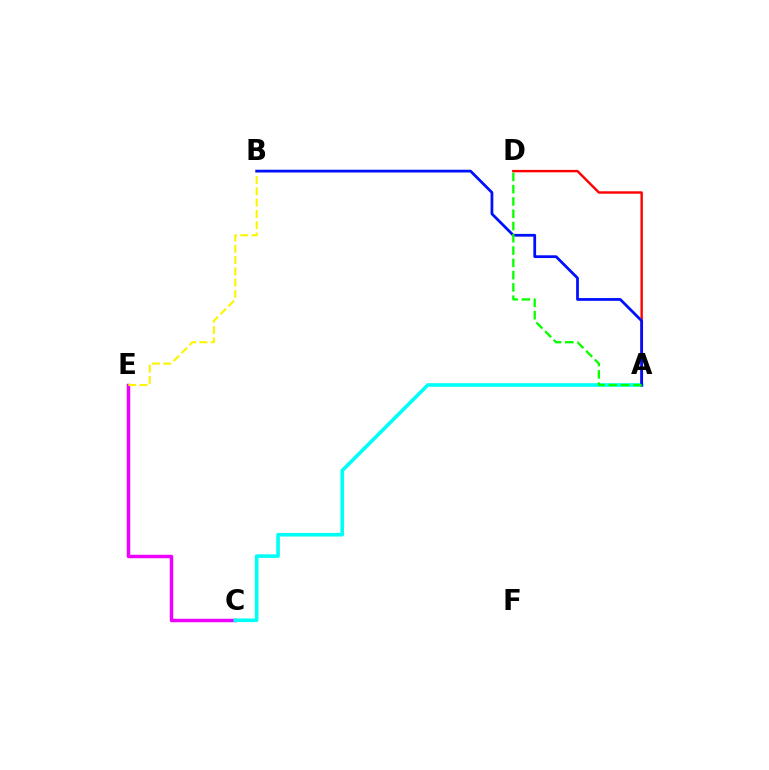{('C', 'E'): [{'color': '#ee00ff', 'line_style': 'solid', 'thickness': 2.49}], ('A', 'C'): [{'color': '#00fff6', 'line_style': 'solid', 'thickness': 2.6}], ('A', 'D'): [{'color': '#ff0000', 'line_style': 'solid', 'thickness': 1.73}, {'color': '#08ff00', 'line_style': 'dashed', 'thickness': 1.67}], ('B', 'E'): [{'color': '#fcf500', 'line_style': 'dashed', 'thickness': 1.53}], ('A', 'B'): [{'color': '#0010ff', 'line_style': 'solid', 'thickness': 1.99}]}